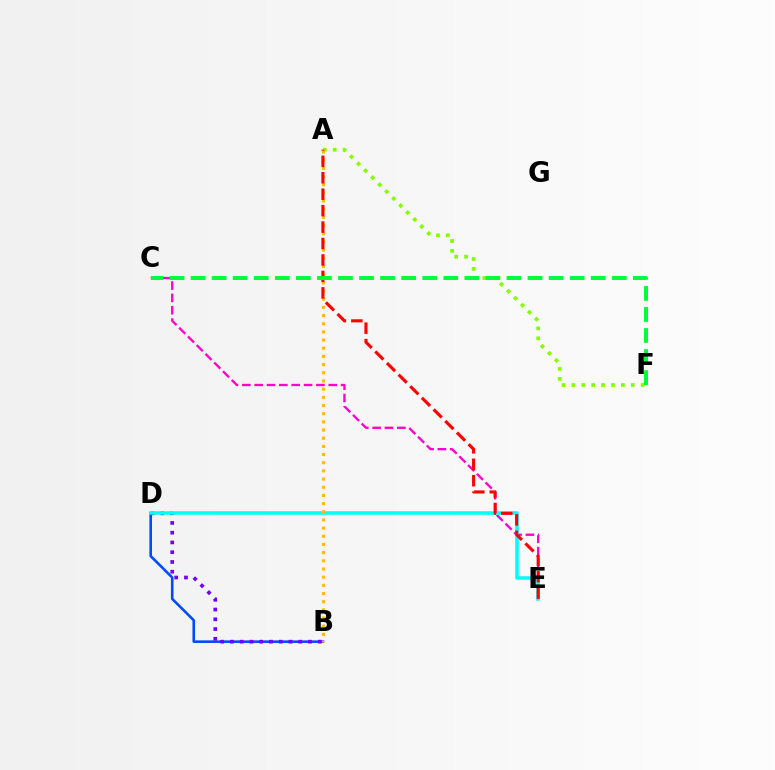{('C', 'E'): [{'color': '#ff00cf', 'line_style': 'dashed', 'thickness': 1.68}], ('A', 'F'): [{'color': '#84ff00', 'line_style': 'dotted', 'thickness': 2.69}], ('B', 'D'): [{'color': '#004bff', 'line_style': 'solid', 'thickness': 1.87}, {'color': '#7200ff', 'line_style': 'dotted', 'thickness': 2.65}], ('D', 'E'): [{'color': '#00fff6', 'line_style': 'solid', 'thickness': 2.53}], ('A', 'B'): [{'color': '#ffbd00', 'line_style': 'dotted', 'thickness': 2.22}], ('A', 'E'): [{'color': '#ff0000', 'line_style': 'dashed', 'thickness': 2.23}], ('C', 'F'): [{'color': '#00ff39', 'line_style': 'dashed', 'thickness': 2.86}]}